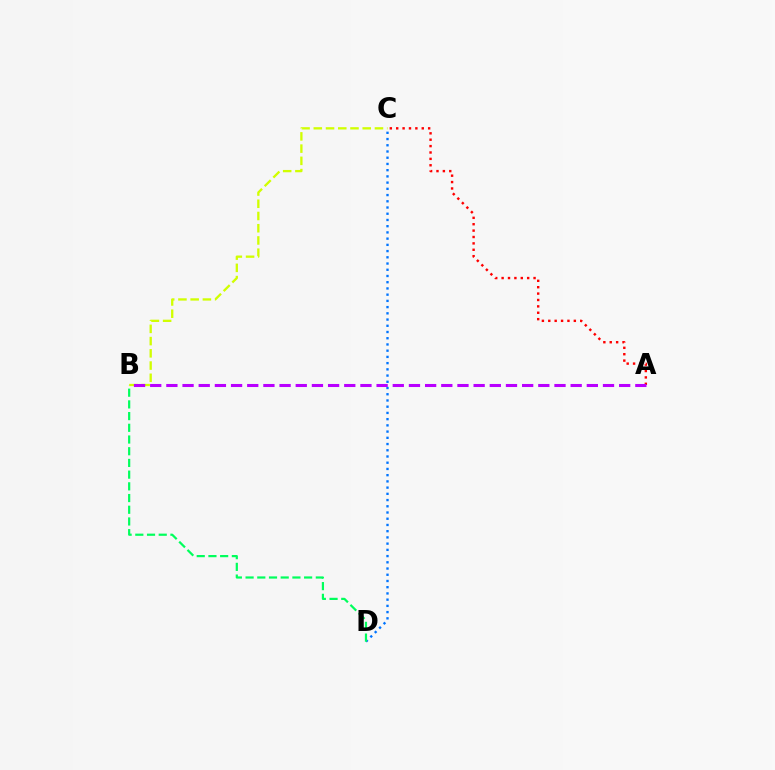{('C', 'D'): [{'color': '#0074ff', 'line_style': 'dotted', 'thickness': 1.69}], ('B', 'D'): [{'color': '#00ff5c', 'line_style': 'dashed', 'thickness': 1.59}], ('B', 'C'): [{'color': '#d1ff00', 'line_style': 'dashed', 'thickness': 1.66}], ('A', 'C'): [{'color': '#ff0000', 'line_style': 'dotted', 'thickness': 1.74}], ('A', 'B'): [{'color': '#b900ff', 'line_style': 'dashed', 'thickness': 2.2}]}